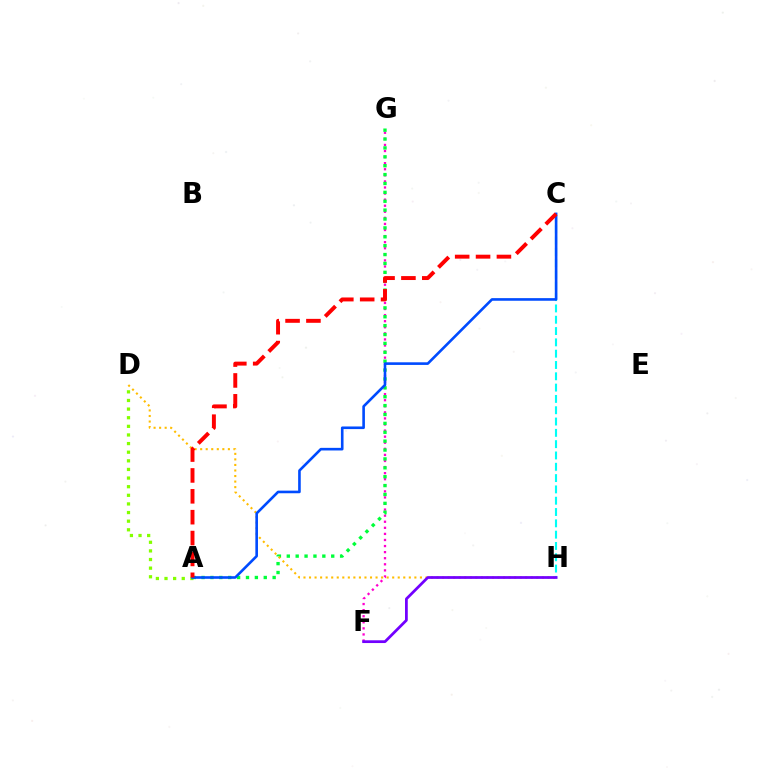{('F', 'G'): [{'color': '#ff00cf', 'line_style': 'dotted', 'thickness': 1.65}], ('A', 'D'): [{'color': '#84ff00', 'line_style': 'dotted', 'thickness': 2.34}], ('A', 'G'): [{'color': '#00ff39', 'line_style': 'dotted', 'thickness': 2.41}], ('C', 'H'): [{'color': '#00fff6', 'line_style': 'dashed', 'thickness': 1.54}], ('D', 'H'): [{'color': '#ffbd00', 'line_style': 'dotted', 'thickness': 1.51}], ('A', 'C'): [{'color': '#004bff', 'line_style': 'solid', 'thickness': 1.89}, {'color': '#ff0000', 'line_style': 'dashed', 'thickness': 2.84}], ('F', 'H'): [{'color': '#7200ff', 'line_style': 'solid', 'thickness': 1.98}]}